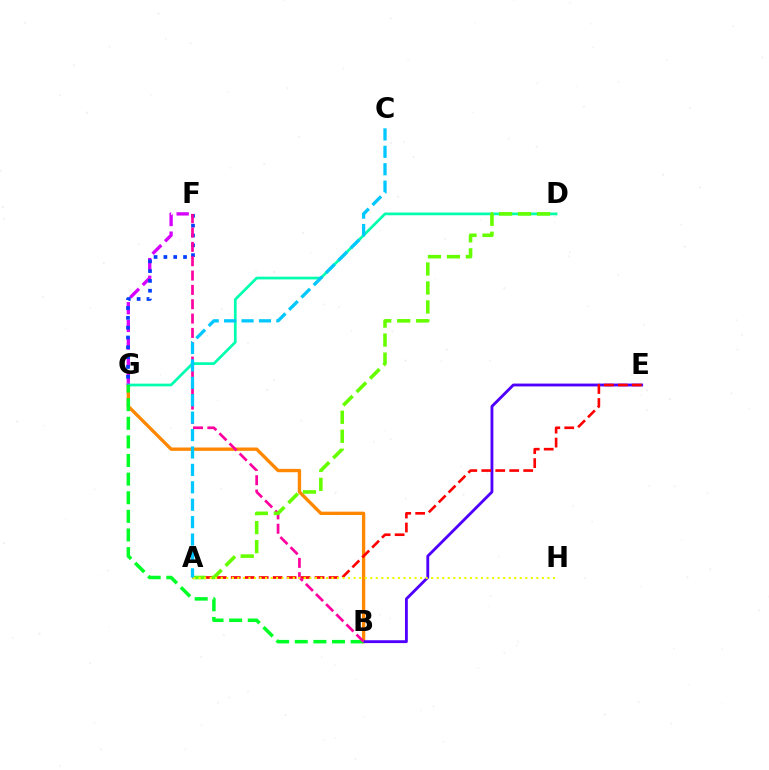{('B', 'G'): [{'color': '#ff8800', 'line_style': 'solid', 'thickness': 2.4}, {'color': '#00ff27', 'line_style': 'dashed', 'thickness': 2.53}], ('F', 'G'): [{'color': '#d600ff', 'line_style': 'dashed', 'thickness': 2.4}, {'color': '#003fff', 'line_style': 'dotted', 'thickness': 2.67}], ('D', 'G'): [{'color': '#00ffaf', 'line_style': 'solid', 'thickness': 1.96}], ('B', 'E'): [{'color': '#4f00ff', 'line_style': 'solid', 'thickness': 2.05}], ('A', 'E'): [{'color': '#ff0000', 'line_style': 'dashed', 'thickness': 1.9}], ('B', 'F'): [{'color': '#ff00a0', 'line_style': 'dashed', 'thickness': 1.95}], ('A', 'D'): [{'color': '#66ff00', 'line_style': 'dashed', 'thickness': 2.58}], ('A', 'H'): [{'color': '#eeff00', 'line_style': 'dotted', 'thickness': 1.5}], ('A', 'C'): [{'color': '#00c7ff', 'line_style': 'dashed', 'thickness': 2.37}]}